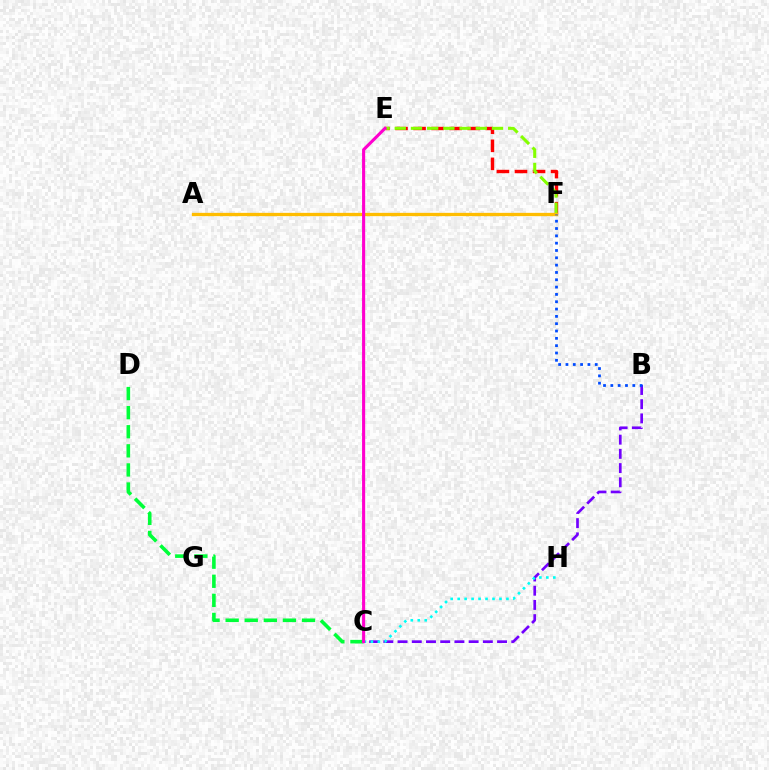{('E', 'F'): [{'color': '#ff0000', 'line_style': 'dashed', 'thickness': 2.45}, {'color': '#84ff00', 'line_style': 'dashed', 'thickness': 2.2}], ('B', 'C'): [{'color': '#7200ff', 'line_style': 'dashed', 'thickness': 1.93}], ('C', 'D'): [{'color': '#00ff39', 'line_style': 'dashed', 'thickness': 2.59}], ('C', 'H'): [{'color': '#00fff6', 'line_style': 'dotted', 'thickness': 1.89}], ('A', 'F'): [{'color': '#ffbd00', 'line_style': 'solid', 'thickness': 2.37}], ('C', 'E'): [{'color': '#ff00cf', 'line_style': 'solid', 'thickness': 2.23}], ('B', 'F'): [{'color': '#004bff', 'line_style': 'dotted', 'thickness': 1.99}]}